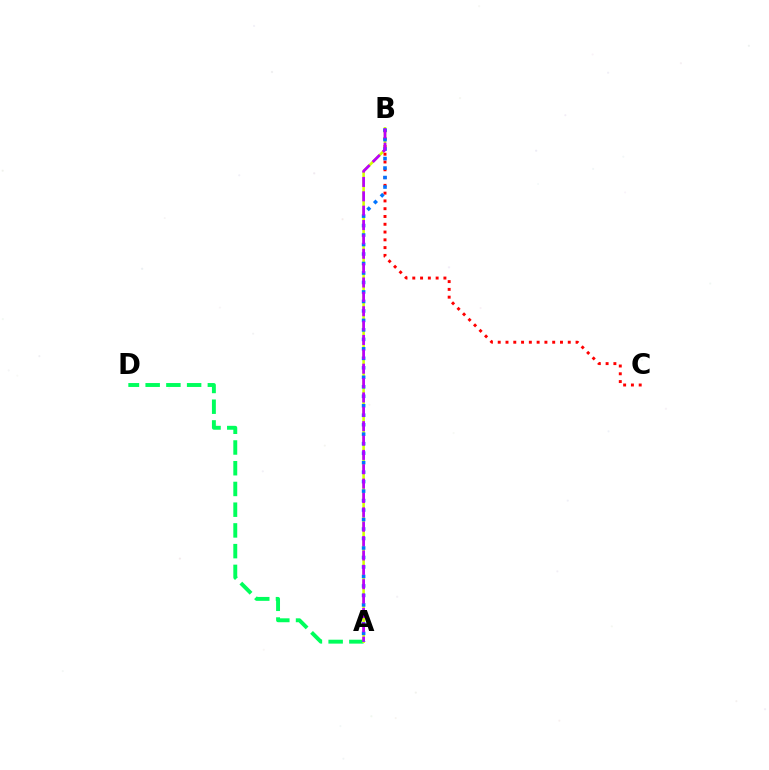{('A', 'D'): [{'color': '#00ff5c', 'line_style': 'dashed', 'thickness': 2.82}], ('A', 'B'): [{'color': '#d1ff00', 'line_style': 'solid', 'thickness': 1.84}, {'color': '#0074ff', 'line_style': 'dotted', 'thickness': 2.58}, {'color': '#b900ff', 'line_style': 'dashed', 'thickness': 1.95}], ('B', 'C'): [{'color': '#ff0000', 'line_style': 'dotted', 'thickness': 2.11}]}